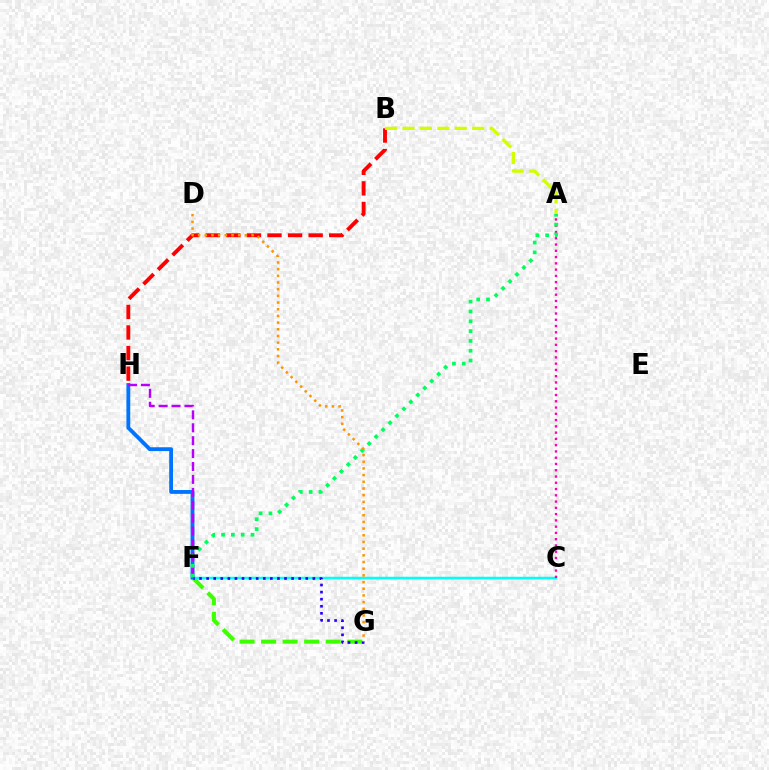{('F', 'G'): [{'color': '#3dff00', 'line_style': 'dashed', 'thickness': 2.93}, {'color': '#2500ff', 'line_style': 'dotted', 'thickness': 1.92}], ('C', 'F'): [{'color': '#00fff6', 'line_style': 'solid', 'thickness': 1.79}], ('F', 'H'): [{'color': '#0074ff', 'line_style': 'solid', 'thickness': 2.76}, {'color': '#b900ff', 'line_style': 'dashed', 'thickness': 1.75}], ('B', 'H'): [{'color': '#ff0000', 'line_style': 'dashed', 'thickness': 2.8}], ('A', 'C'): [{'color': '#ff00ac', 'line_style': 'dotted', 'thickness': 1.7}], ('A', 'F'): [{'color': '#00ff5c', 'line_style': 'dotted', 'thickness': 2.67}], ('A', 'B'): [{'color': '#d1ff00', 'line_style': 'dashed', 'thickness': 2.37}], ('D', 'G'): [{'color': '#ff9400', 'line_style': 'dotted', 'thickness': 1.82}]}